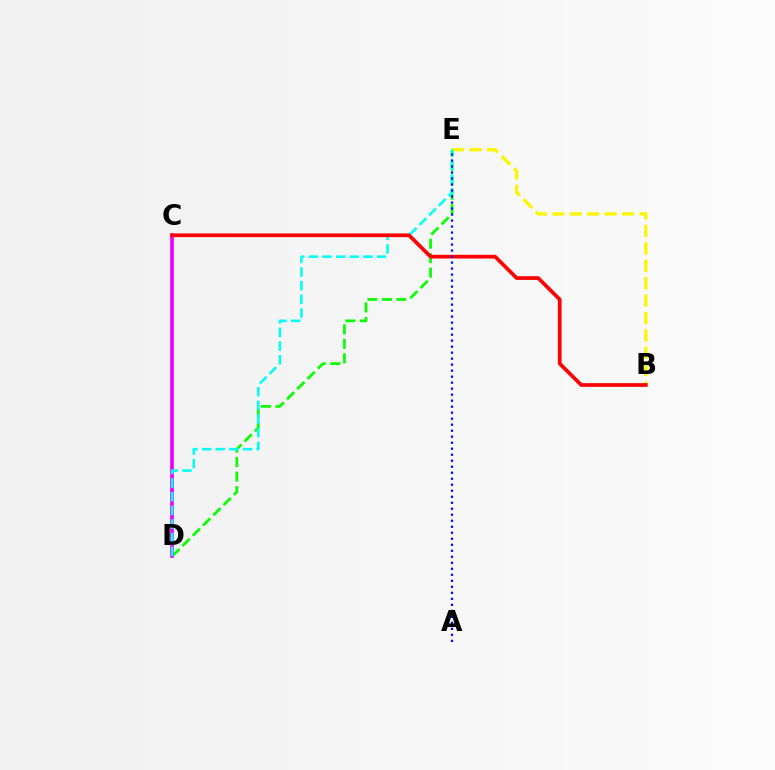{('B', 'E'): [{'color': '#fcf500', 'line_style': 'dashed', 'thickness': 2.36}], ('D', 'E'): [{'color': '#08ff00', 'line_style': 'dashed', 'thickness': 1.97}, {'color': '#00fff6', 'line_style': 'dashed', 'thickness': 1.85}], ('C', 'D'): [{'color': '#ee00ff', 'line_style': 'solid', 'thickness': 2.63}], ('B', 'C'): [{'color': '#ff0000', 'line_style': 'solid', 'thickness': 2.67}], ('A', 'E'): [{'color': '#0010ff', 'line_style': 'dotted', 'thickness': 1.63}]}